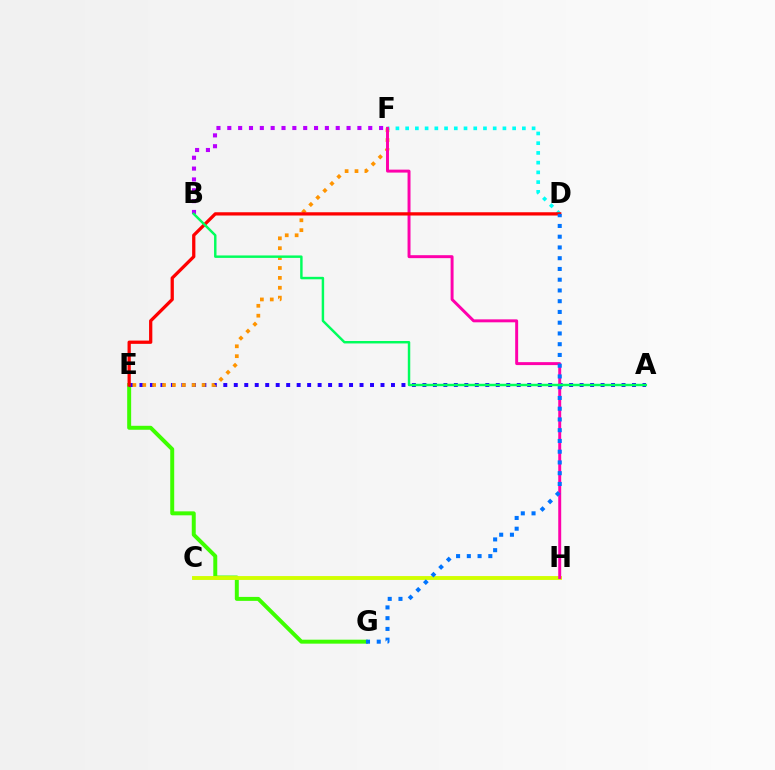{('E', 'G'): [{'color': '#3dff00', 'line_style': 'solid', 'thickness': 2.85}], ('A', 'E'): [{'color': '#2500ff', 'line_style': 'dotted', 'thickness': 2.85}], ('E', 'F'): [{'color': '#ff9400', 'line_style': 'dotted', 'thickness': 2.69}], ('D', 'F'): [{'color': '#00fff6', 'line_style': 'dotted', 'thickness': 2.64}], ('C', 'H'): [{'color': '#d1ff00', 'line_style': 'solid', 'thickness': 2.79}], ('F', 'H'): [{'color': '#ff00ac', 'line_style': 'solid', 'thickness': 2.13}], ('B', 'F'): [{'color': '#b900ff', 'line_style': 'dotted', 'thickness': 2.95}], ('D', 'E'): [{'color': '#ff0000', 'line_style': 'solid', 'thickness': 2.35}], ('D', 'G'): [{'color': '#0074ff', 'line_style': 'dotted', 'thickness': 2.92}], ('A', 'B'): [{'color': '#00ff5c', 'line_style': 'solid', 'thickness': 1.77}]}